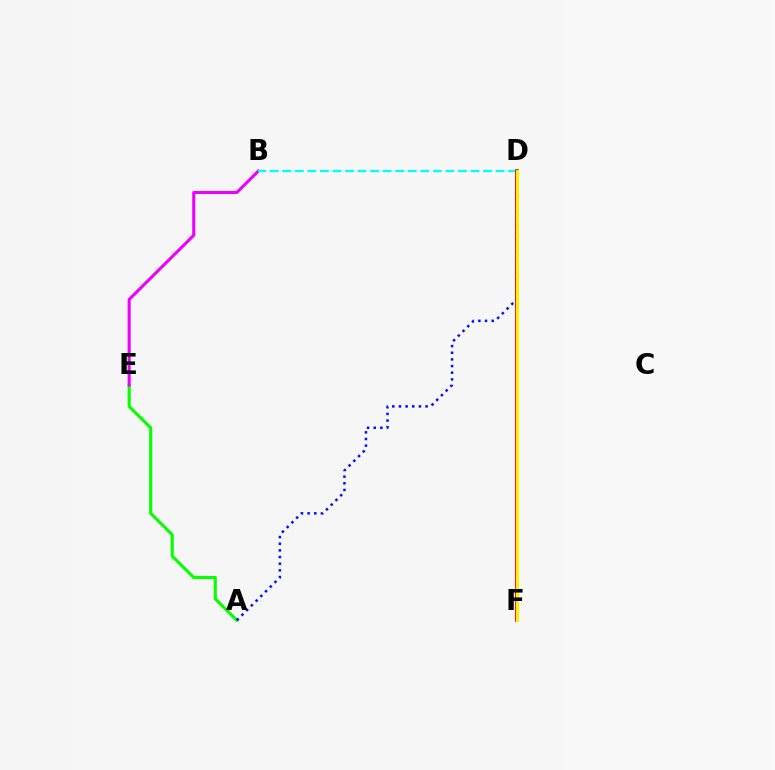{('A', 'E'): [{'color': '#08ff00', 'line_style': 'solid', 'thickness': 2.24}], ('B', 'E'): [{'color': '#ee00ff', 'line_style': 'solid', 'thickness': 2.21}], ('A', 'D'): [{'color': '#0010ff', 'line_style': 'dotted', 'thickness': 1.81}], ('B', 'D'): [{'color': '#00fff6', 'line_style': 'dashed', 'thickness': 1.7}], ('D', 'F'): [{'color': '#ff0000', 'line_style': 'solid', 'thickness': 2.68}, {'color': '#fcf500', 'line_style': 'solid', 'thickness': 2.1}]}